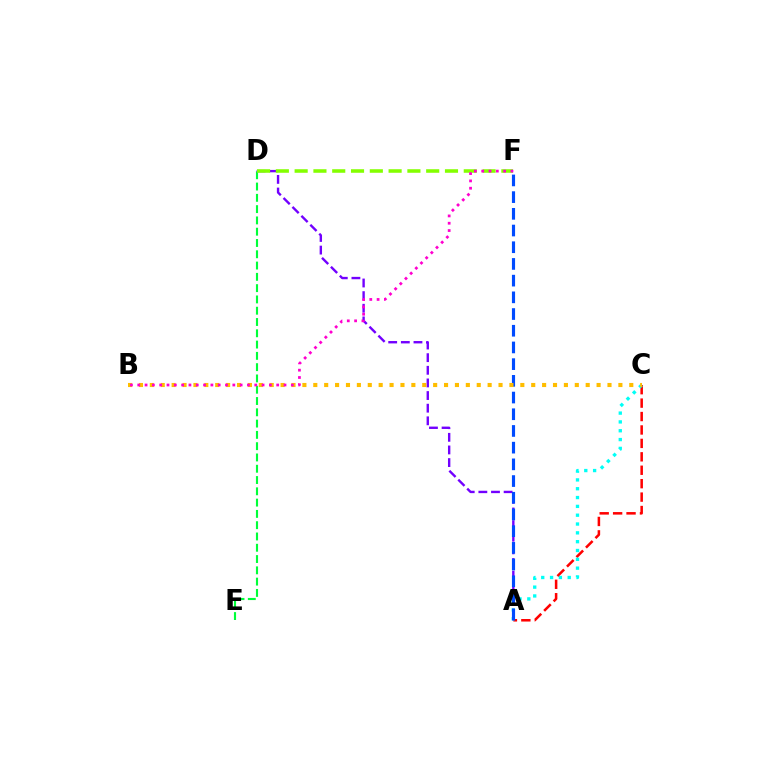{('A', 'C'): [{'color': '#ff0000', 'line_style': 'dashed', 'thickness': 1.82}, {'color': '#00fff6', 'line_style': 'dotted', 'thickness': 2.4}], ('D', 'E'): [{'color': '#00ff39', 'line_style': 'dashed', 'thickness': 1.53}], ('A', 'D'): [{'color': '#7200ff', 'line_style': 'dashed', 'thickness': 1.72}], ('D', 'F'): [{'color': '#84ff00', 'line_style': 'dashed', 'thickness': 2.55}], ('A', 'F'): [{'color': '#004bff', 'line_style': 'dashed', 'thickness': 2.27}], ('B', 'C'): [{'color': '#ffbd00', 'line_style': 'dotted', 'thickness': 2.96}], ('B', 'F'): [{'color': '#ff00cf', 'line_style': 'dotted', 'thickness': 1.99}]}